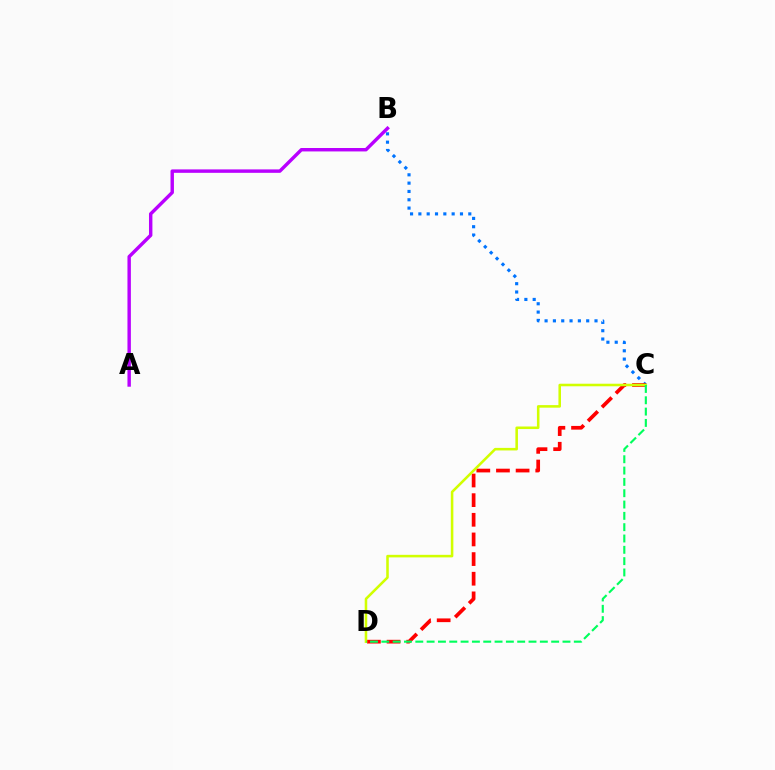{('B', 'C'): [{'color': '#0074ff', 'line_style': 'dotted', 'thickness': 2.26}], ('C', 'D'): [{'color': '#ff0000', 'line_style': 'dashed', 'thickness': 2.67}, {'color': '#d1ff00', 'line_style': 'solid', 'thickness': 1.84}, {'color': '#00ff5c', 'line_style': 'dashed', 'thickness': 1.54}], ('A', 'B'): [{'color': '#b900ff', 'line_style': 'solid', 'thickness': 2.46}]}